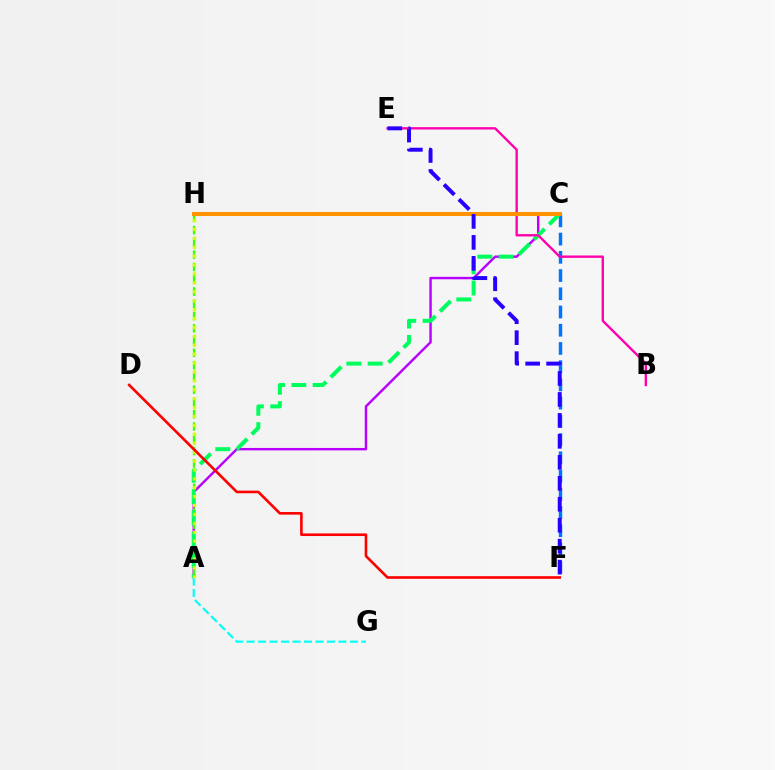{('A', 'C'): [{'color': '#b900ff', 'line_style': 'solid', 'thickness': 1.75}, {'color': '#00ff5c', 'line_style': 'dashed', 'thickness': 2.89}], ('A', 'H'): [{'color': '#3dff00', 'line_style': 'dashed', 'thickness': 1.67}, {'color': '#d1ff00', 'line_style': 'dotted', 'thickness': 2.42}], ('C', 'F'): [{'color': '#0074ff', 'line_style': 'dashed', 'thickness': 2.48}], ('A', 'G'): [{'color': '#00fff6', 'line_style': 'dashed', 'thickness': 1.56}], ('B', 'E'): [{'color': '#ff00ac', 'line_style': 'solid', 'thickness': 1.7}], ('C', 'H'): [{'color': '#ff9400', 'line_style': 'solid', 'thickness': 2.89}], ('E', 'F'): [{'color': '#2500ff', 'line_style': 'dashed', 'thickness': 2.85}], ('D', 'F'): [{'color': '#ff0000', 'line_style': 'solid', 'thickness': 1.89}]}